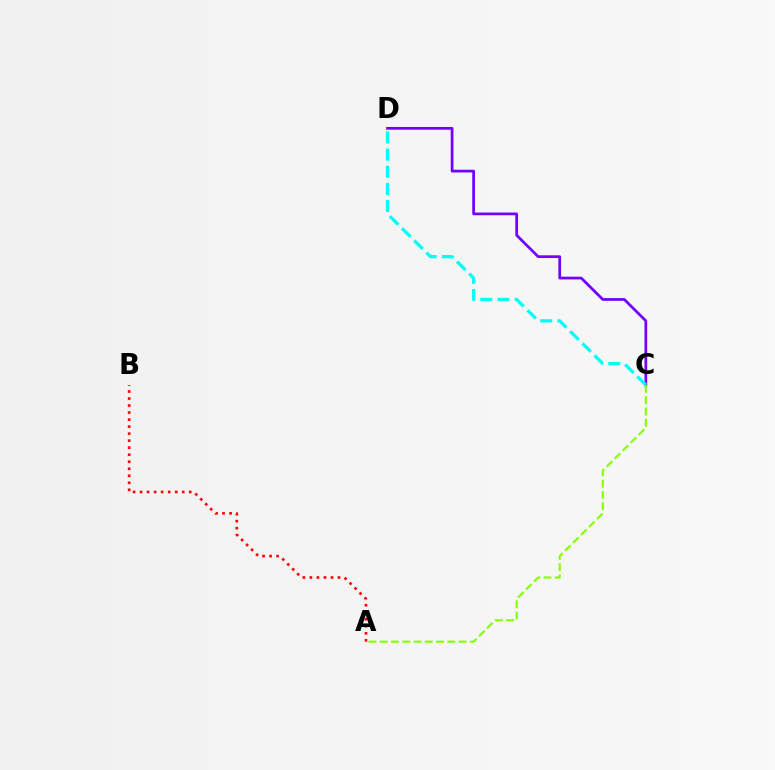{('A', 'B'): [{'color': '#ff0000', 'line_style': 'dotted', 'thickness': 1.91}], ('C', 'D'): [{'color': '#7200ff', 'line_style': 'solid', 'thickness': 1.96}, {'color': '#00fff6', 'line_style': 'dashed', 'thickness': 2.33}], ('A', 'C'): [{'color': '#84ff00', 'line_style': 'dashed', 'thickness': 1.53}]}